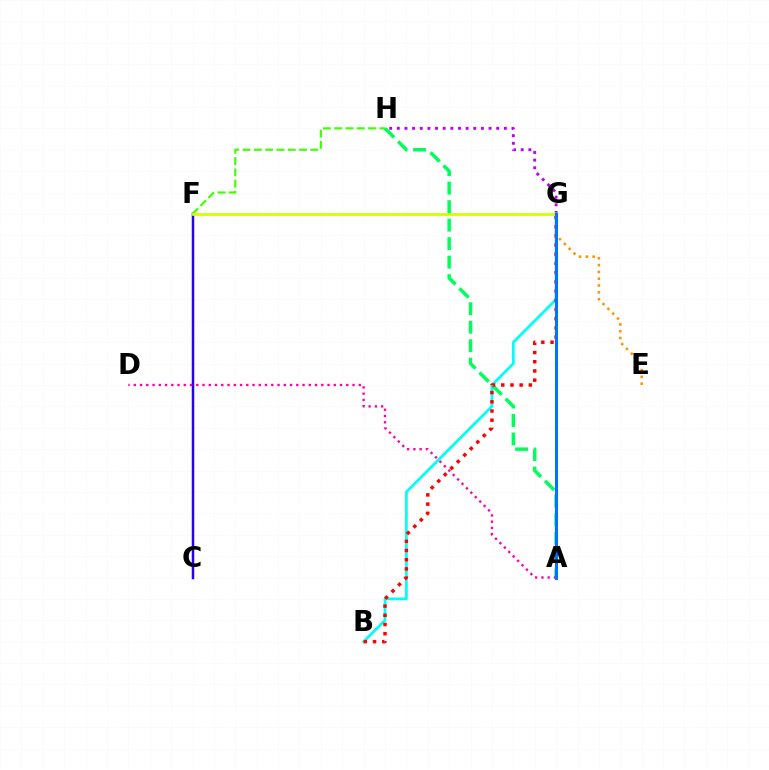{('G', 'H'): [{'color': '#b900ff', 'line_style': 'dotted', 'thickness': 2.08}], ('B', 'G'): [{'color': '#00fff6', 'line_style': 'solid', 'thickness': 1.98}, {'color': '#ff0000', 'line_style': 'dotted', 'thickness': 2.5}], ('C', 'F'): [{'color': '#2500ff', 'line_style': 'solid', 'thickness': 1.8}], ('F', 'H'): [{'color': '#3dff00', 'line_style': 'dashed', 'thickness': 1.54}], ('A', 'H'): [{'color': '#00ff5c', 'line_style': 'dashed', 'thickness': 2.51}], ('A', 'D'): [{'color': '#ff00ac', 'line_style': 'dotted', 'thickness': 1.7}], ('F', 'G'): [{'color': '#d1ff00', 'line_style': 'solid', 'thickness': 2.0}], ('E', 'G'): [{'color': '#ff9400', 'line_style': 'dotted', 'thickness': 1.85}], ('A', 'G'): [{'color': '#0074ff', 'line_style': 'solid', 'thickness': 2.19}]}